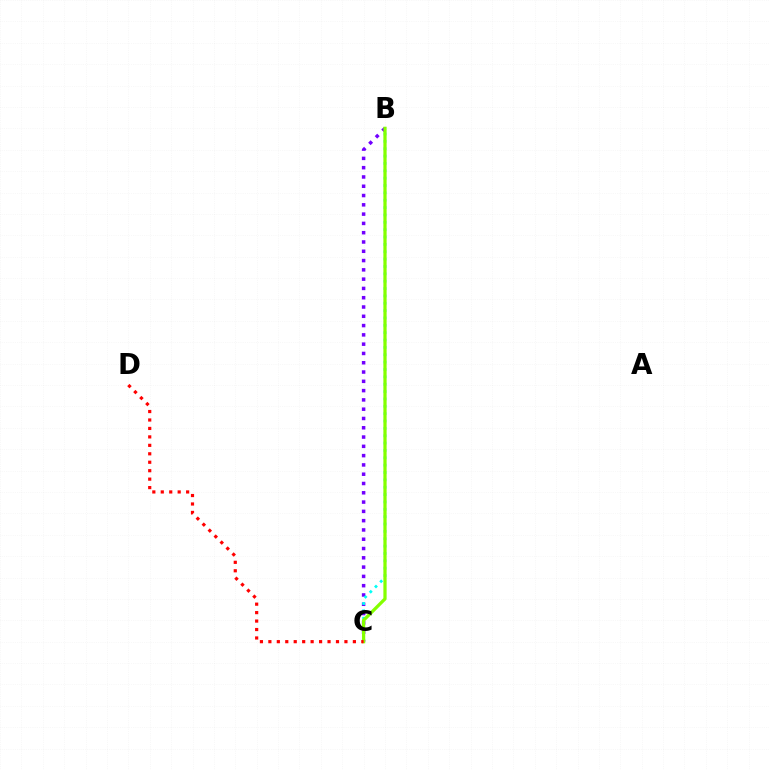{('B', 'C'): [{'color': '#7200ff', 'line_style': 'dotted', 'thickness': 2.52}, {'color': '#00fff6', 'line_style': 'dotted', 'thickness': 2.0}, {'color': '#84ff00', 'line_style': 'solid', 'thickness': 2.34}], ('C', 'D'): [{'color': '#ff0000', 'line_style': 'dotted', 'thickness': 2.3}]}